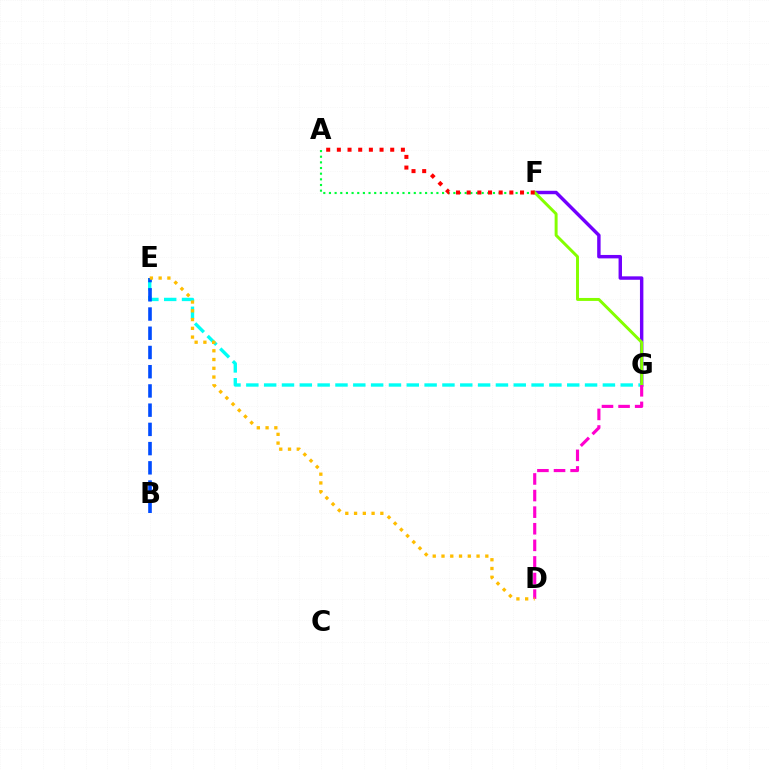{('F', 'G'): [{'color': '#7200ff', 'line_style': 'solid', 'thickness': 2.47}, {'color': '#84ff00', 'line_style': 'solid', 'thickness': 2.13}], ('E', 'G'): [{'color': '#00fff6', 'line_style': 'dashed', 'thickness': 2.42}], ('A', 'F'): [{'color': '#00ff39', 'line_style': 'dotted', 'thickness': 1.54}, {'color': '#ff0000', 'line_style': 'dotted', 'thickness': 2.9}], ('D', 'G'): [{'color': '#ff00cf', 'line_style': 'dashed', 'thickness': 2.25}], ('B', 'E'): [{'color': '#004bff', 'line_style': 'dashed', 'thickness': 2.61}], ('D', 'E'): [{'color': '#ffbd00', 'line_style': 'dotted', 'thickness': 2.38}]}